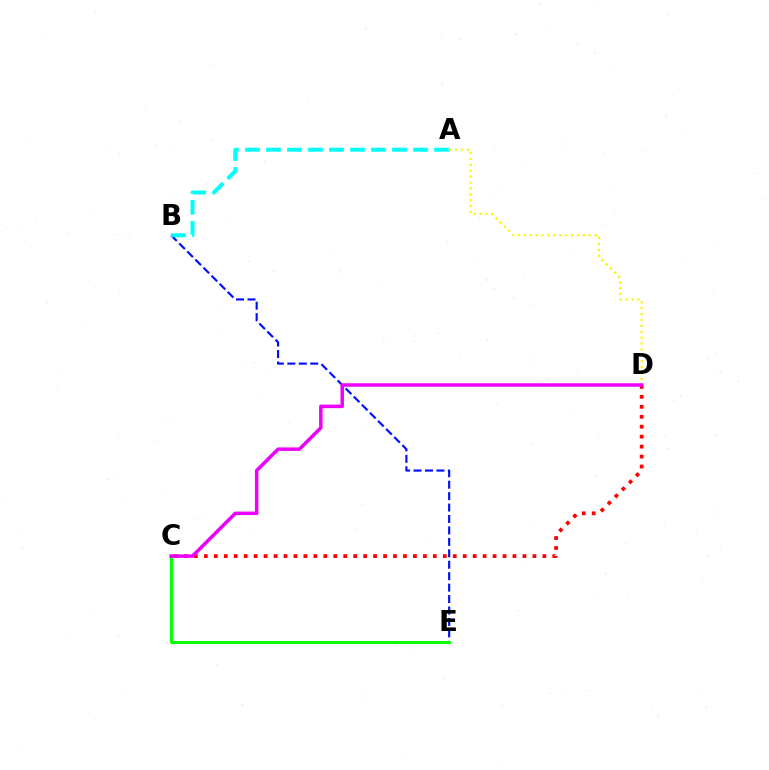{('A', 'D'): [{'color': '#fcf500', 'line_style': 'dotted', 'thickness': 1.6}], ('B', 'E'): [{'color': '#0010ff', 'line_style': 'dashed', 'thickness': 1.55}], ('C', 'D'): [{'color': '#ff0000', 'line_style': 'dotted', 'thickness': 2.7}, {'color': '#ee00ff', 'line_style': 'solid', 'thickness': 2.52}], ('A', 'B'): [{'color': '#00fff6', 'line_style': 'dashed', 'thickness': 2.85}], ('C', 'E'): [{'color': '#08ff00', 'line_style': 'solid', 'thickness': 2.15}]}